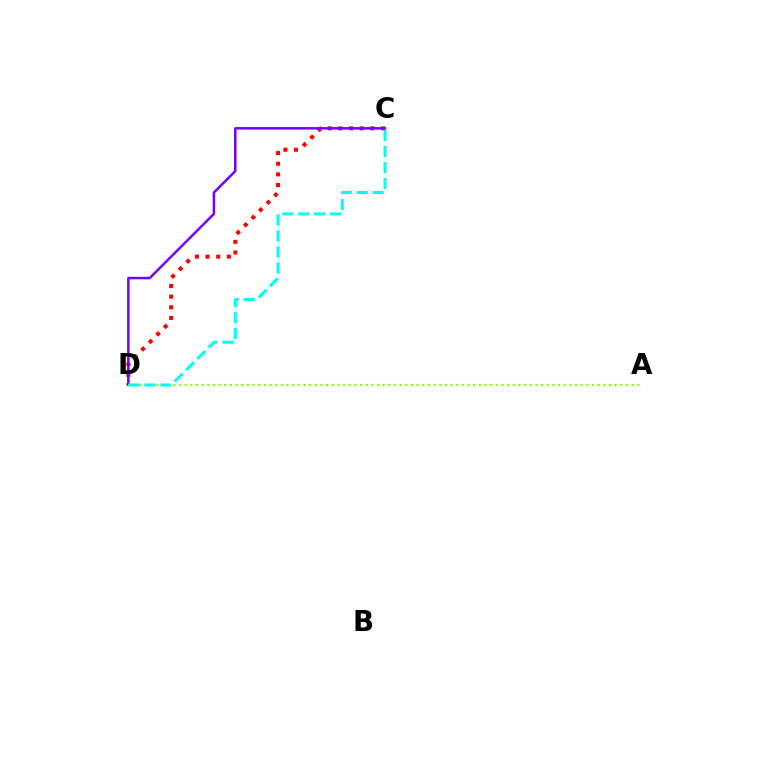{('C', 'D'): [{'color': '#ff0000', 'line_style': 'dotted', 'thickness': 2.89}, {'color': '#7200ff', 'line_style': 'solid', 'thickness': 1.79}, {'color': '#00fff6', 'line_style': 'dashed', 'thickness': 2.17}], ('A', 'D'): [{'color': '#84ff00', 'line_style': 'dotted', 'thickness': 1.54}]}